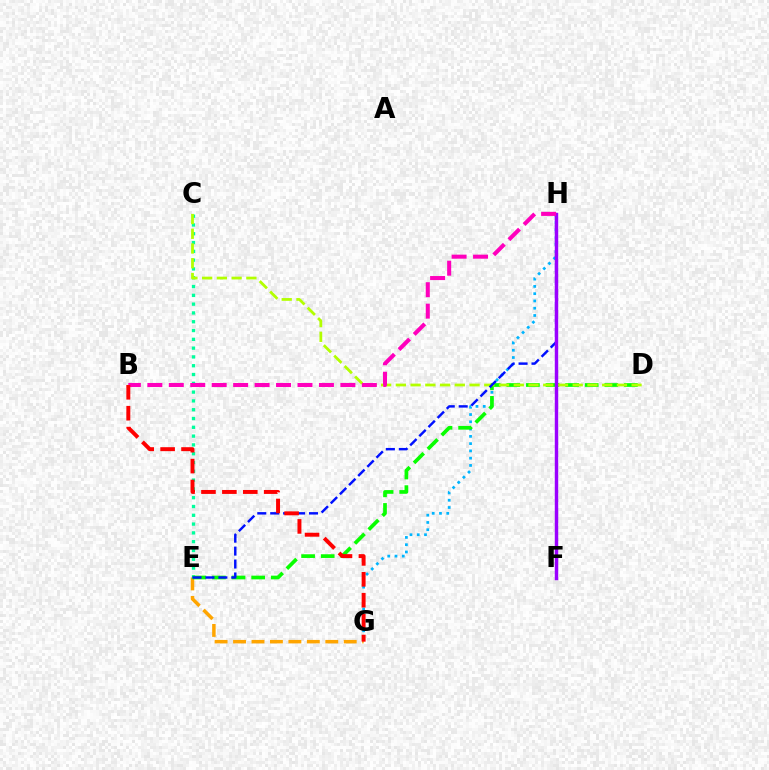{('E', 'G'): [{'color': '#ffa500', 'line_style': 'dashed', 'thickness': 2.51}], ('G', 'H'): [{'color': '#00b5ff', 'line_style': 'dotted', 'thickness': 1.98}], ('C', 'E'): [{'color': '#00ff9d', 'line_style': 'dotted', 'thickness': 2.39}], ('D', 'E'): [{'color': '#08ff00', 'line_style': 'dashed', 'thickness': 2.66}], ('C', 'D'): [{'color': '#b3ff00', 'line_style': 'dashed', 'thickness': 2.0}], ('E', 'H'): [{'color': '#0010ff', 'line_style': 'dashed', 'thickness': 1.76}], ('F', 'H'): [{'color': '#9b00ff', 'line_style': 'solid', 'thickness': 2.48}], ('B', 'H'): [{'color': '#ff00bd', 'line_style': 'dashed', 'thickness': 2.91}], ('B', 'G'): [{'color': '#ff0000', 'line_style': 'dashed', 'thickness': 2.84}]}